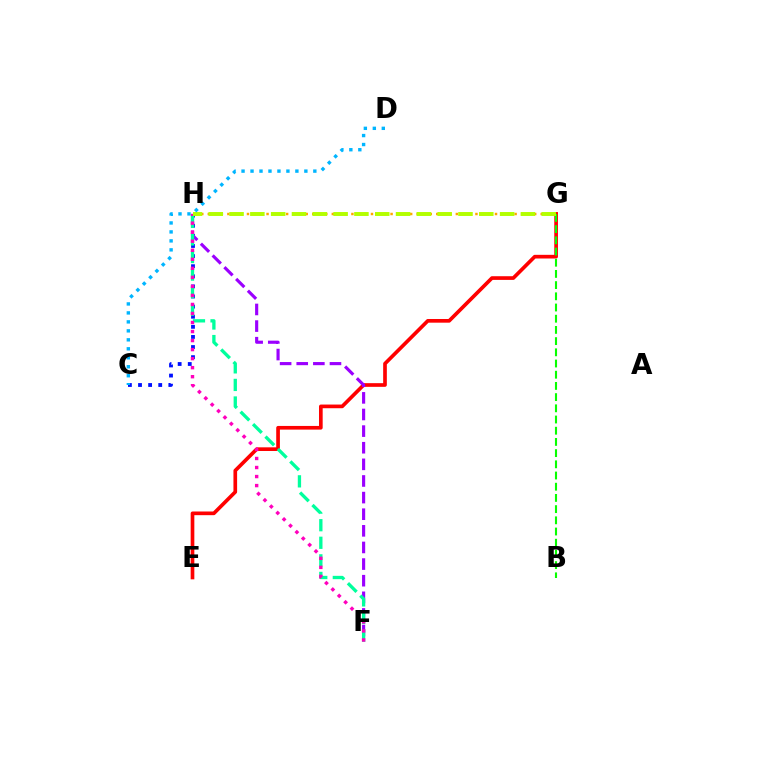{('C', 'H'): [{'color': '#0010ff', 'line_style': 'dotted', 'thickness': 2.75}], ('E', 'G'): [{'color': '#ff0000', 'line_style': 'solid', 'thickness': 2.65}], ('B', 'G'): [{'color': '#08ff00', 'line_style': 'dashed', 'thickness': 1.52}], ('G', 'H'): [{'color': '#ffa500', 'line_style': 'dotted', 'thickness': 1.77}, {'color': '#b3ff00', 'line_style': 'dashed', 'thickness': 2.83}], ('F', 'H'): [{'color': '#9b00ff', 'line_style': 'dashed', 'thickness': 2.26}, {'color': '#00ff9d', 'line_style': 'dashed', 'thickness': 2.39}, {'color': '#ff00bd', 'line_style': 'dotted', 'thickness': 2.45}], ('C', 'D'): [{'color': '#00b5ff', 'line_style': 'dotted', 'thickness': 2.44}]}